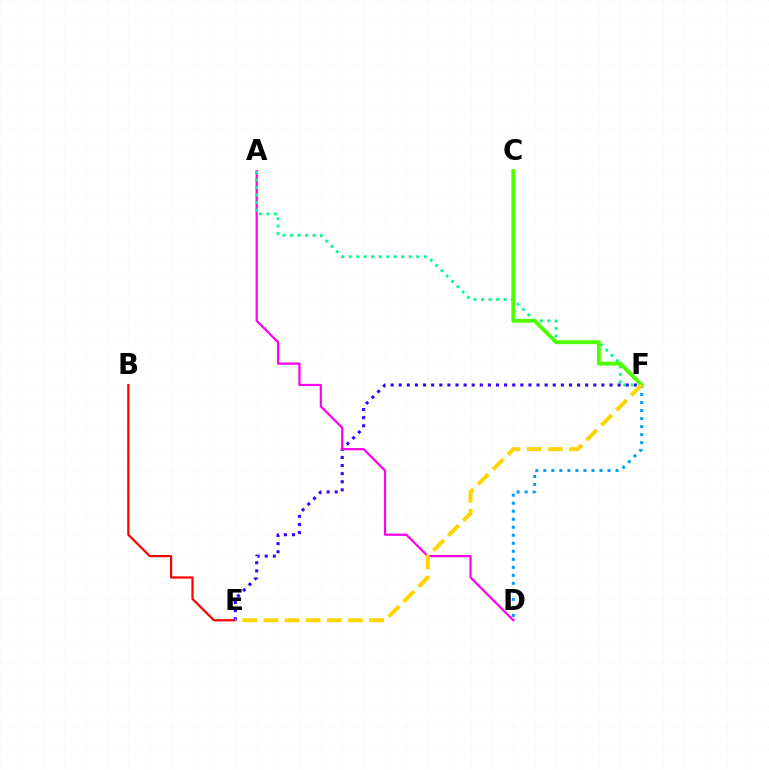{('B', 'E'): [{'color': '#ff0000', 'line_style': 'solid', 'thickness': 1.6}], ('E', 'F'): [{'color': '#3700ff', 'line_style': 'dotted', 'thickness': 2.2}, {'color': '#ffd500', 'line_style': 'dashed', 'thickness': 2.87}], ('A', 'D'): [{'color': '#ff00ed', 'line_style': 'solid', 'thickness': 1.6}], ('A', 'F'): [{'color': '#00ff86', 'line_style': 'dotted', 'thickness': 2.04}], ('D', 'F'): [{'color': '#009eff', 'line_style': 'dotted', 'thickness': 2.18}], ('C', 'F'): [{'color': '#4fff00', 'line_style': 'solid', 'thickness': 2.79}]}